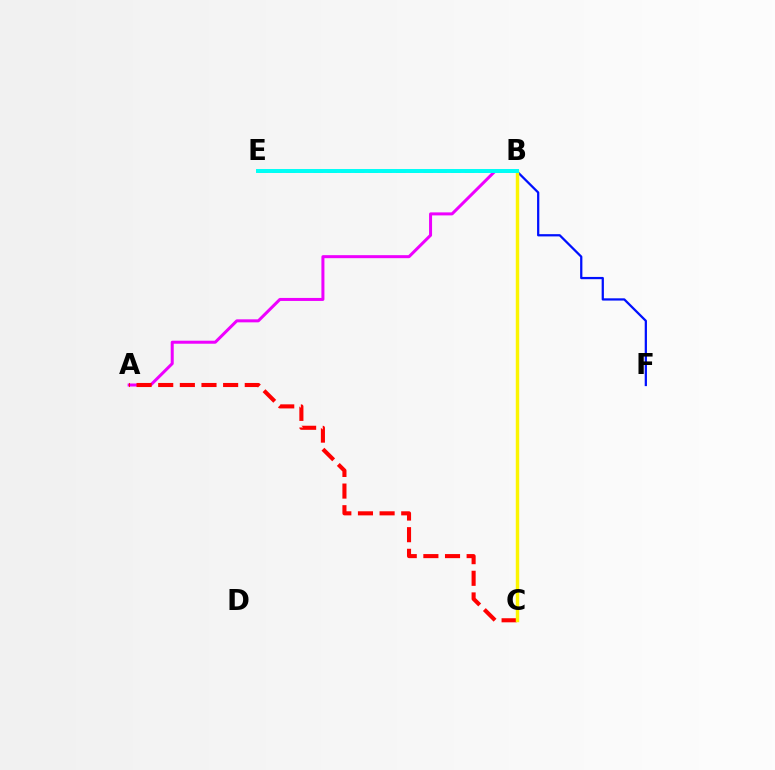{('A', 'B'): [{'color': '#ee00ff', 'line_style': 'solid', 'thickness': 2.17}], ('A', 'C'): [{'color': '#ff0000', 'line_style': 'dashed', 'thickness': 2.94}], ('B', 'F'): [{'color': '#0010ff', 'line_style': 'solid', 'thickness': 1.62}], ('B', 'C'): [{'color': '#fcf500', 'line_style': 'solid', 'thickness': 2.48}], ('B', 'E'): [{'color': '#08ff00', 'line_style': 'dashed', 'thickness': 1.87}, {'color': '#00fff6', 'line_style': 'solid', 'thickness': 2.84}]}